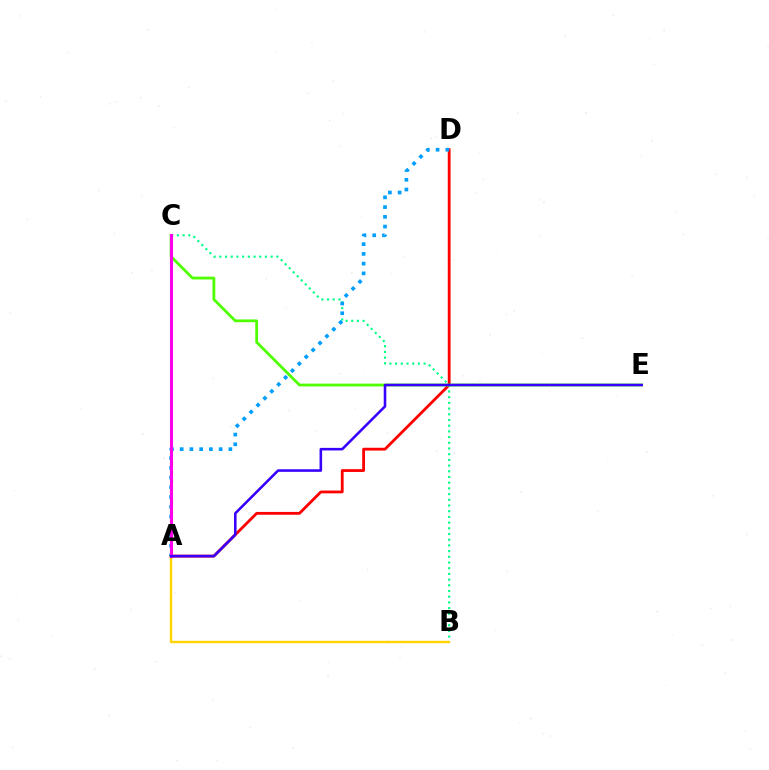{('A', 'D'): [{'color': '#ff0000', 'line_style': 'solid', 'thickness': 2.02}, {'color': '#009eff', 'line_style': 'dotted', 'thickness': 2.65}], ('B', 'C'): [{'color': '#00ff86', 'line_style': 'dotted', 'thickness': 1.55}], ('C', 'E'): [{'color': '#4fff00', 'line_style': 'solid', 'thickness': 2.01}], ('A', 'B'): [{'color': '#ffd500', 'line_style': 'solid', 'thickness': 1.72}], ('A', 'C'): [{'color': '#ff00ed', 'line_style': 'solid', 'thickness': 2.2}], ('A', 'E'): [{'color': '#3700ff', 'line_style': 'solid', 'thickness': 1.85}]}